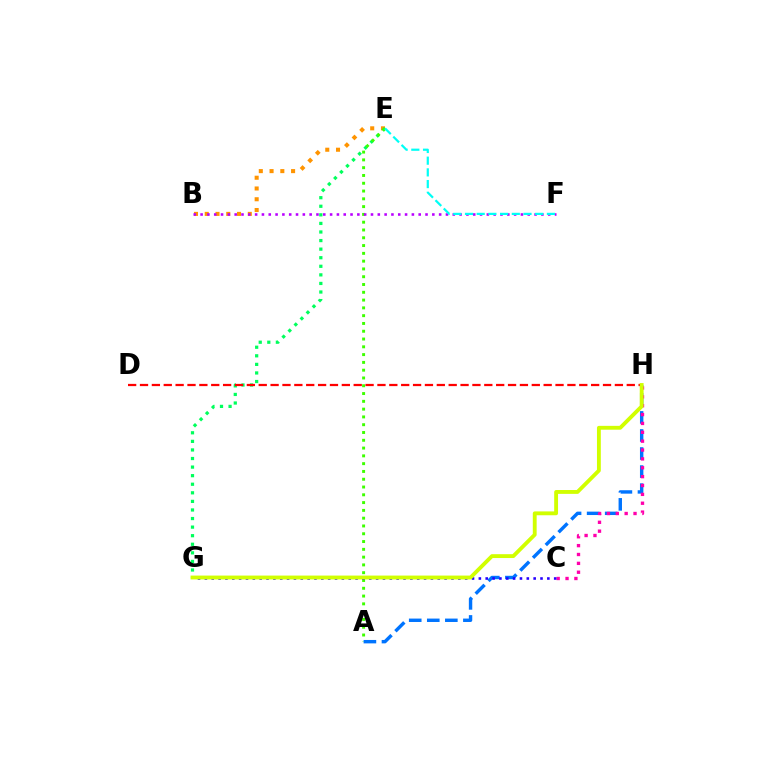{('B', 'E'): [{'color': '#ff9400', 'line_style': 'dotted', 'thickness': 2.92}], ('E', 'G'): [{'color': '#00ff5c', 'line_style': 'dotted', 'thickness': 2.33}], ('A', 'E'): [{'color': '#3dff00', 'line_style': 'dotted', 'thickness': 2.12}], ('A', 'H'): [{'color': '#0074ff', 'line_style': 'dashed', 'thickness': 2.45}], ('C', 'H'): [{'color': '#ff00ac', 'line_style': 'dotted', 'thickness': 2.41}], ('D', 'H'): [{'color': '#ff0000', 'line_style': 'dashed', 'thickness': 1.61}], ('B', 'F'): [{'color': '#b900ff', 'line_style': 'dotted', 'thickness': 1.85}], ('C', 'G'): [{'color': '#2500ff', 'line_style': 'dotted', 'thickness': 1.86}], ('E', 'F'): [{'color': '#00fff6', 'line_style': 'dashed', 'thickness': 1.59}], ('G', 'H'): [{'color': '#d1ff00', 'line_style': 'solid', 'thickness': 2.77}]}